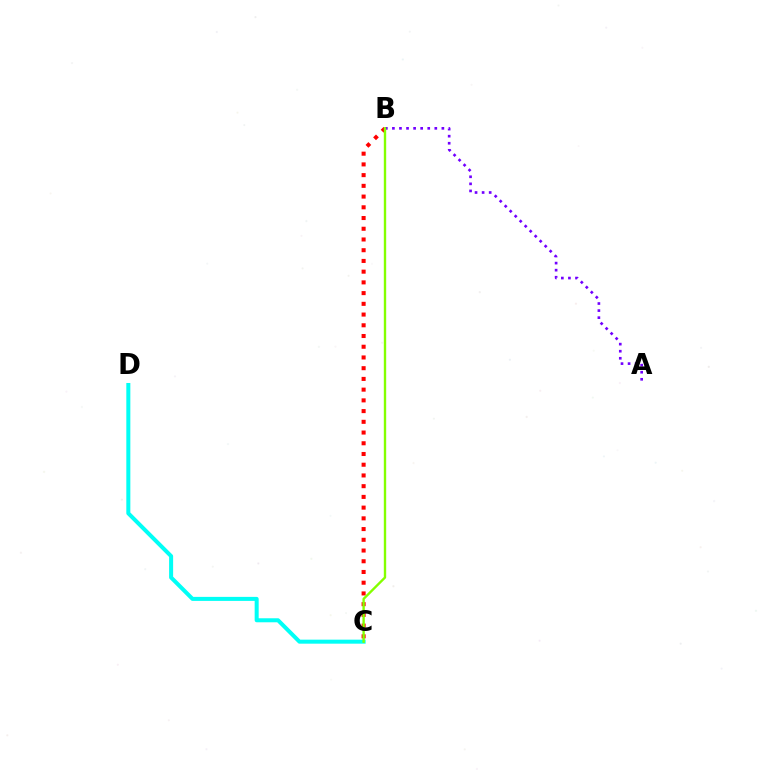{('C', 'D'): [{'color': '#00fff6', 'line_style': 'solid', 'thickness': 2.89}], ('B', 'C'): [{'color': '#ff0000', 'line_style': 'dotted', 'thickness': 2.91}, {'color': '#84ff00', 'line_style': 'solid', 'thickness': 1.71}], ('A', 'B'): [{'color': '#7200ff', 'line_style': 'dotted', 'thickness': 1.92}]}